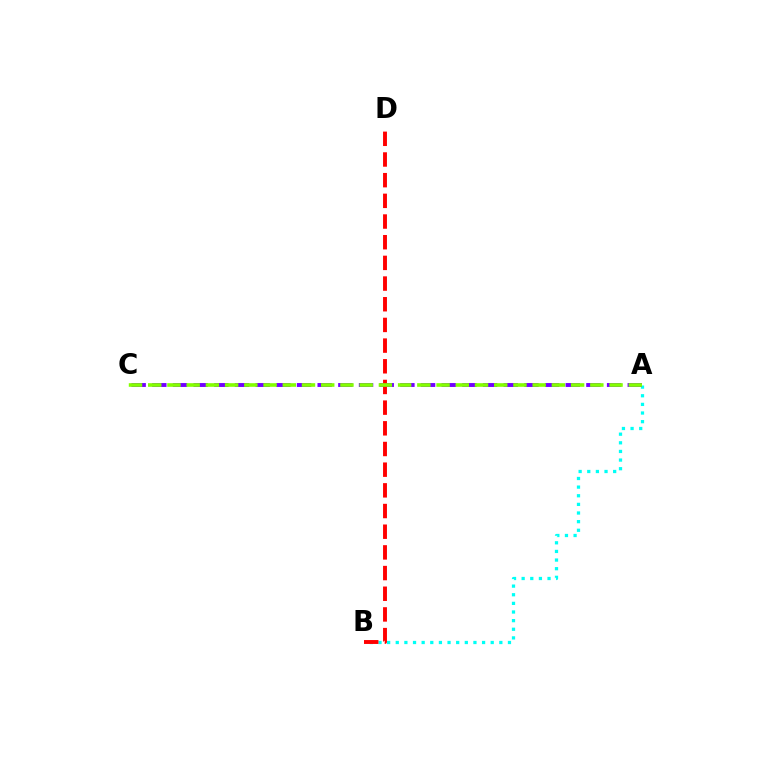{('A', 'B'): [{'color': '#00fff6', 'line_style': 'dotted', 'thickness': 2.35}], ('A', 'C'): [{'color': '#7200ff', 'line_style': 'dashed', 'thickness': 2.81}, {'color': '#84ff00', 'line_style': 'dashed', 'thickness': 2.61}], ('B', 'D'): [{'color': '#ff0000', 'line_style': 'dashed', 'thickness': 2.81}]}